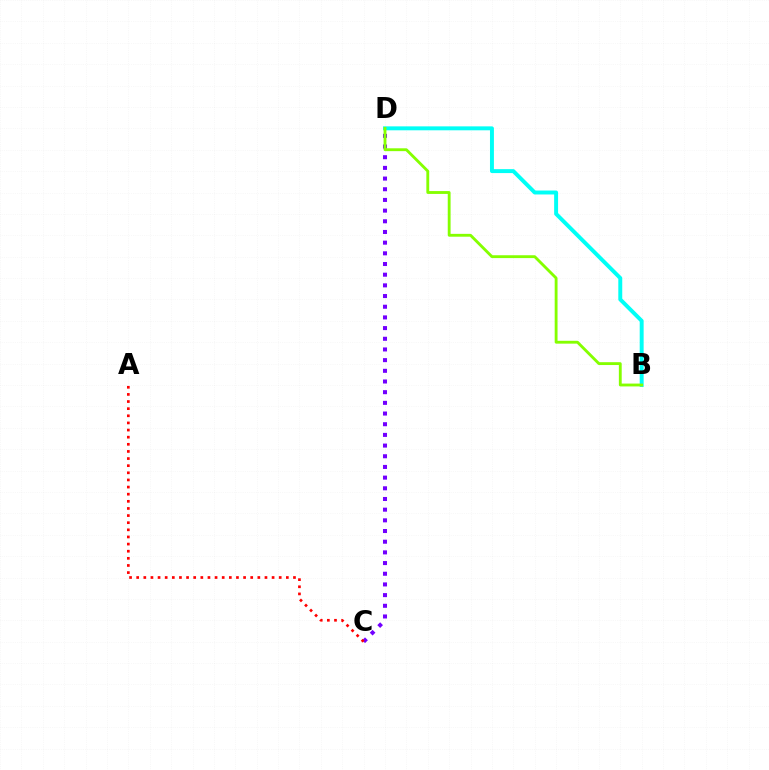{('C', 'D'): [{'color': '#7200ff', 'line_style': 'dotted', 'thickness': 2.9}], ('B', 'D'): [{'color': '#00fff6', 'line_style': 'solid', 'thickness': 2.83}, {'color': '#84ff00', 'line_style': 'solid', 'thickness': 2.05}], ('A', 'C'): [{'color': '#ff0000', 'line_style': 'dotted', 'thickness': 1.94}]}